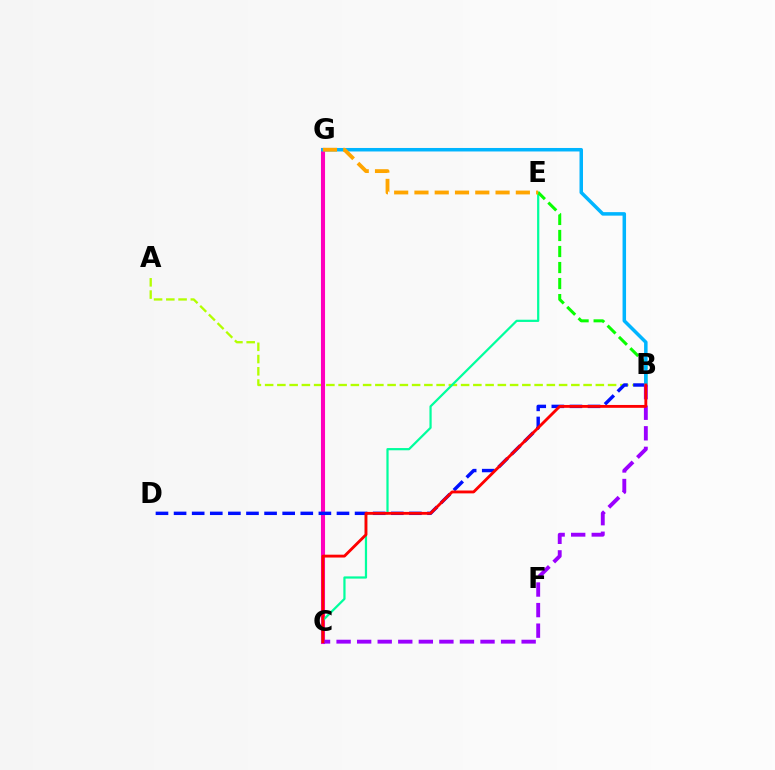{('A', 'B'): [{'color': '#b3ff00', 'line_style': 'dashed', 'thickness': 1.66}], ('C', 'G'): [{'color': '#ff00bd', 'line_style': 'solid', 'thickness': 2.94}], ('C', 'E'): [{'color': '#00ff9d', 'line_style': 'solid', 'thickness': 1.6}], ('B', 'E'): [{'color': '#08ff00', 'line_style': 'dashed', 'thickness': 2.18}], ('B', 'D'): [{'color': '#0010ff', 'line_style': 'dashed', 'thickness': 2.46}], ('B', 'G'): [{'color': '#00b5ff', 'line_style': 'solid', 'thickness': 2.52}], ('B', 'C'): [{'color': '#9b00ff', 'line_style': 'dashed', 'thickness': 2.79}, {'color': '#ff0000', 'line_style': 'solid', 'thickness': 2.05}], ('E', 'G'): [{'color': '#ffa500', 'line_style': 'dashed', 'thickness': 2.75}]}